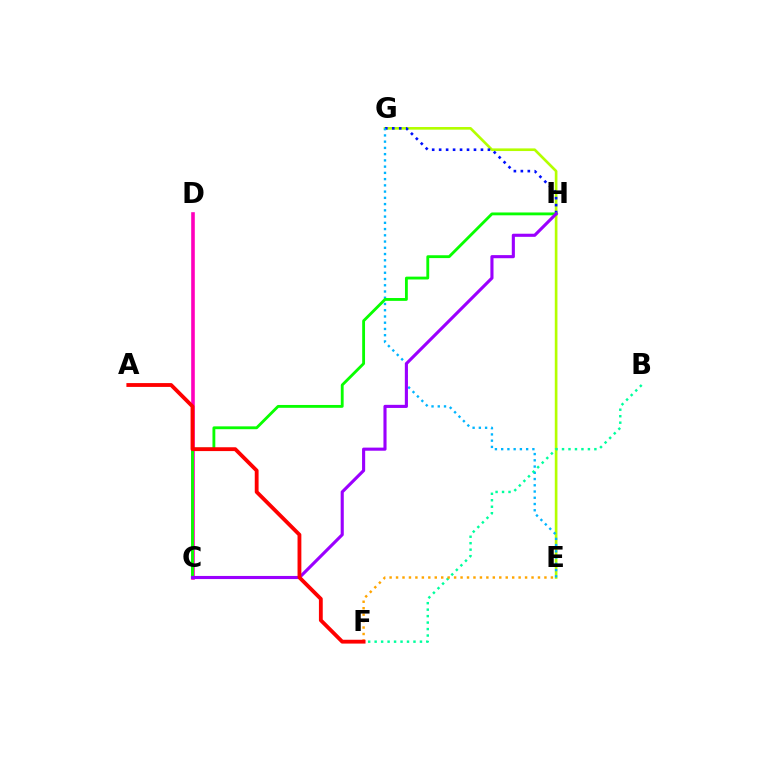{('E', 'G'): [{'color': '#b3ff00', 'line_style': 'solid', 'thickness': 1.91}, {'color': '#00b5ff', 'line_style': 'dotted', 'thickness': 1.7}], ('G', 'H'): [{'color': '#0010ff', 'line_style': 'dotted', 'thickness': 1.89}], ('C', 'D'): [{'color': '#ff00bd', 'line_style': 'solid', 'thickness': 2.6}], ('B', 'F'): [{'color': '#00ff9d', 'line_style': 'dotted', 'thickness': 1.76}], ('E', 'F'): [{'color': '#ffa500', 'line_style': 'dotted', 'thickness': 1.75}], ('C', 'H'): [{'color': '#08ff00', 'line_style': 'solid', 'thickness': 2.04}, {'color': '#9b00ff', 'line_style': 'solid', 'thickness': 2.24}], ('A', 'F'): [{'color': '#ff0000', 'line_style': 'solid', 'thickness': 2.76}]}